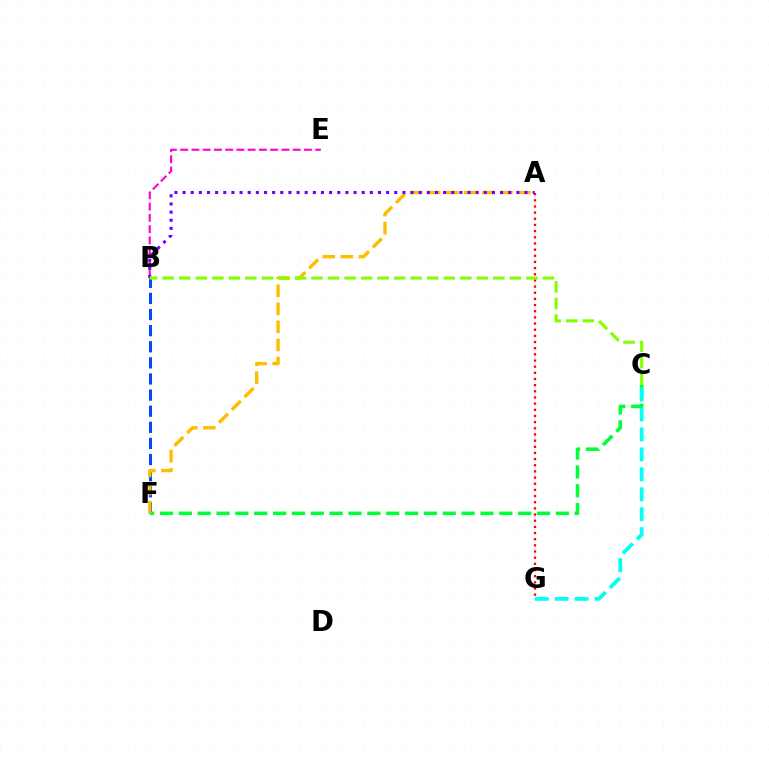{('B', 'F'): [{'color': '#004bff', 'line_style': 'dashed', 'thickness': 2.19}], ('C', 'F'): [{'color': '#00ff39', 'line_style': 'dashed', 'thickness': 2.56}], ('A', 'F'): [{'color': '#ffbd00', 'line_style': 'dashed', 'thickness': 2.45}], ('C', 'G'): [{'color': '#00fff6', 'line_style': 'dashed', 'thickness': 2.71}], ('B', 'E'): [{'color': '#ff00cf', 'line_style': 'dashed', 'thickness': 1.53}], ('A', 'G'): [{'color': '#ff0000', 'line_style': 'dotted', 'thickness': 1.67}], ('A', 'B'): [{'color': '#7200ff', 'line_style': 'dotted', 'thickness': 2.21}], ('B', 'C'): [{'color': '#84ff00', 'line_style': 'dashed', 'thickness': 2.25}]}